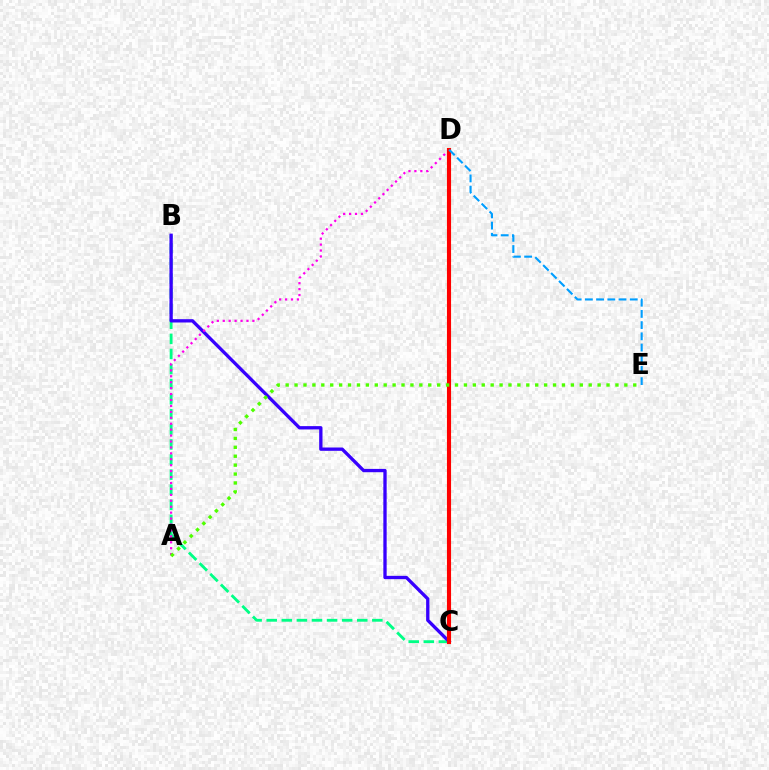{('B', 'C'): [{'color': '#00ff86', 'line_style': 'dashed', 'thickness': 2.05}, {'color': '#3700ff', 'line_style': 'solid', 'thickness': 2.39}], ('C', 'D'): [{'color': '#ffd500', 'line_style': 'solid', 'thickness': 2.95}, {'color': '#ff0000', 'line_style': 'solid', 'thickness': 2.93}], ('A', 'D'): [{'color': '#ff00ed', 'line_style': 'dotted', 'thickness': 1.61}], ('D', 'E'): [{'color': '#009eff', 'line_style': 'dashed', 'thickness': 1.52}], ('A', 'E'): [{'color': '#4fff00', 'line_style': 'dotted', 'thickness': 2.42}]}